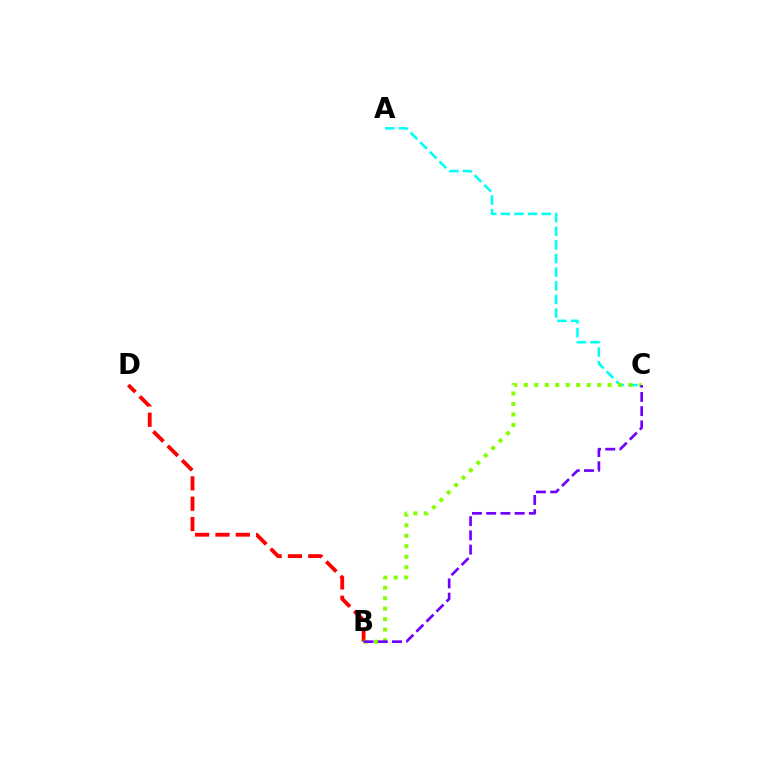{('A', 'C'): [{'color': '#00fff6', 'line_style': 'dashed', 'thickness': 1.85}], ('B', 'D'): [{'color': '#ff0000', 'line_style': 'dashed', 'thickness': 2.76}], ('B', 'C'): [{'color': '#84ff00', 'line_style': 'dotted', 'thickness': 2.85}, {'color': '#7200ff', 'line_style': 'dashed', 'thickness': 1.93}]}